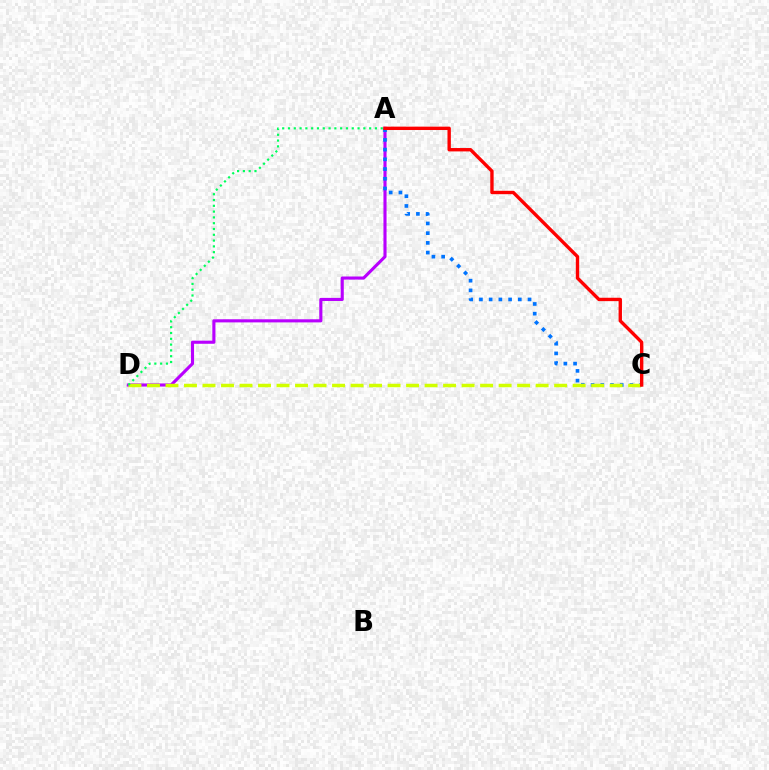{('A', 'D'): [{'color': '#b900ff', 'line_style': 'solid', 'thickness': 2.24}, {'color': '#00ff5c', 'line_style': 'dotted', 'thickness': 1.57}], ('A', 'C'): [{'color': '#0074ff', 'line_style': 'dotted', 'thickness': 2.64}, {'color': '#ff0000', 'line_style': 'solid', 'thickness': 2.43}], ('C', 'D'): [{'color': '#d1ff00', 'line_style': 'dashed', 'thickness': 2.51}]}